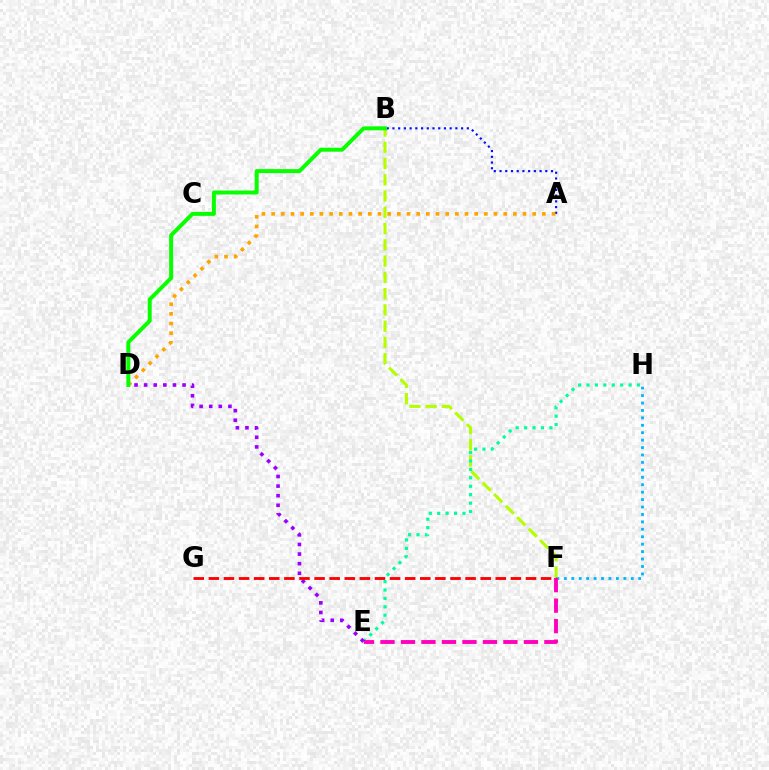{('F', 'H'): [{'color': '#00b5ff', 'line_style': 'dotted', 'thickness': 2.02}], ('A', 'B'): [{'color': '#0010ff', 'line_style': 'dotted', 'thickness': 1.55}], ('A', 'D'): [{'color': '#ffa500', 'line_style': 'dotted', 'thickness': 2.63}], ('B', 'F'): [{'color': '#b3ff00', 'line_style': 'dashed', 'thickness': 2.21}], ('E', 'H'): [{'color': '#00ff9d', 'line_style': 'dotted', 'thickness': 2.29}], ('E', 'F'): [{'color': '#ff00bd', 'line_style': 'dashed', 'thickness': 2.78}], ('D', 'E'): [{'color': '#9b00ff', 'line_style': 'dotted', 'thickness': 2.61}], ('F', 'G'): [{'color': '#ff0000', 'line_style': 'dashed', 'thickness': 2.05}], ('B', 'D'): [{'color': '#08ff00', 'line_style': 'solid', 'thickness': 2.86}]}